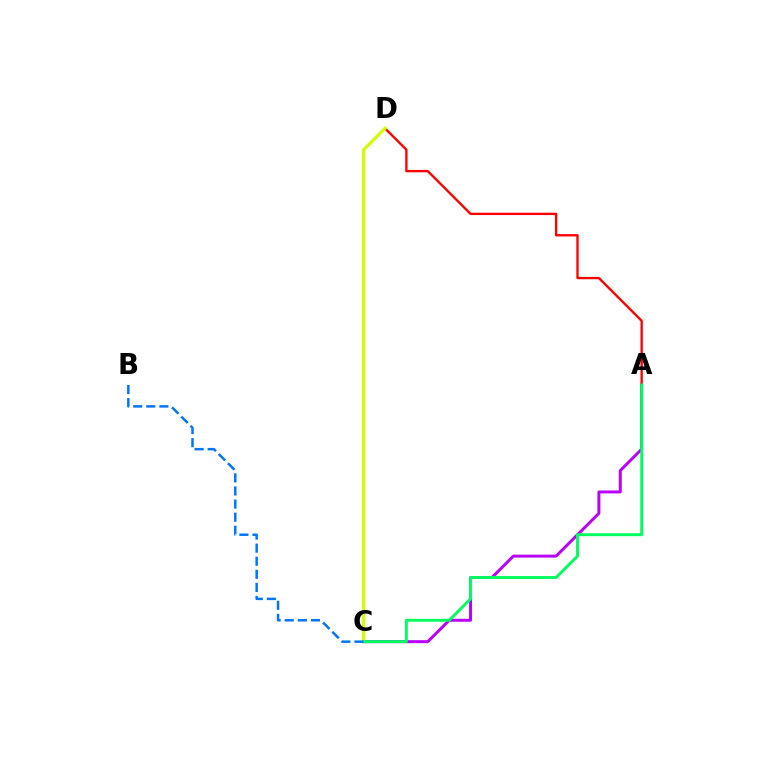{('A', 'C'): [{'color': '#b900ff', 'line_style': 'solid', 'thickness': 2.14}, {'color': '#00ff5c', 'line_style': 'solid', 'thickness': 2.09}], ('A', 'D'): [{'color': '#ff0000', 'line_style': 'solid', 'thickness': 1.7}], ('C', 'D'): [{'color': '#d1ff00', 'line_style': 'solid', 'thickness': 2.27}], ('B', 'C'): [{'color': '#0074ff', 'line_style': 'dashed', 'thickness': 1.78}]}